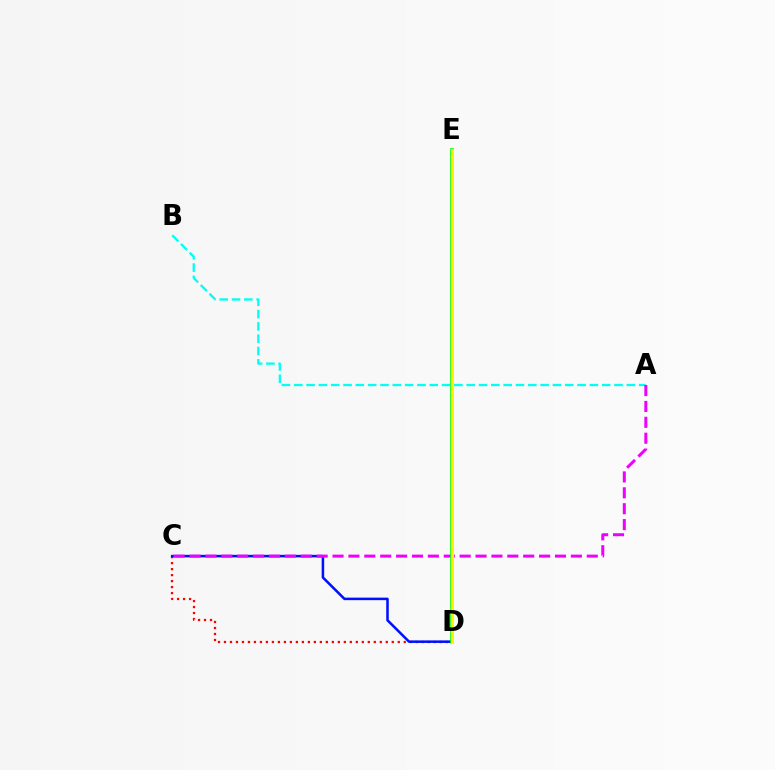{('C', 'D'): [{'color': '#ff0000', 'line_style': 'dotted', 'thickness': 1.63}, {'color': '#0010ff', 'line_style': 'solid', 'thickness': 1.83}], ('A', 'B'): [{'color': '#00fff6', 'line_style': 'dashed', 'thickness': 1.67}], ('A', 'C'): [{'color': '#ee00ff', 'line_style': 'dashed', 'thickness': 2.16}], ('D', 'E'): [{'color': '#08ff00', 'line_style': 'solid', 'thickness': 2.62}, {'color': '#fcf500', 'line_style': 'solid', 'thickness': 2.17}]}